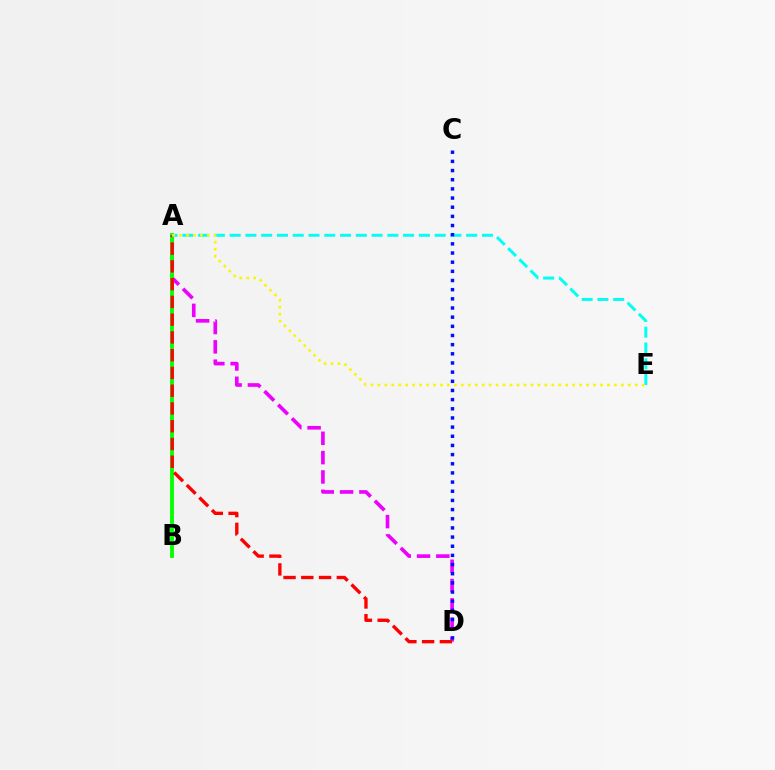{('A', 'D'): [{'color': '#ee00ff', 'line_style': 'dashed', 'thickness': 2.63}, {'color': '#ff0000', 'line_style': 'dashed', 'thickness': 2.41}], ('A', 'B'): [{'color': '#08ff00', 'line_style': 'solid', 'thickness': 2.79}], ('A', 'E'): [{'color': '#00fff6', 'line_style': 'dashed', 'thickness': 2.14}, {'color': '#fcf500', 'line_style': 'dotted', 'thickness': 1.89}], ('C', 'D'): [{'color': '#0010ff', 'line_style': 'dotted', 'thickness': 2.49}]}